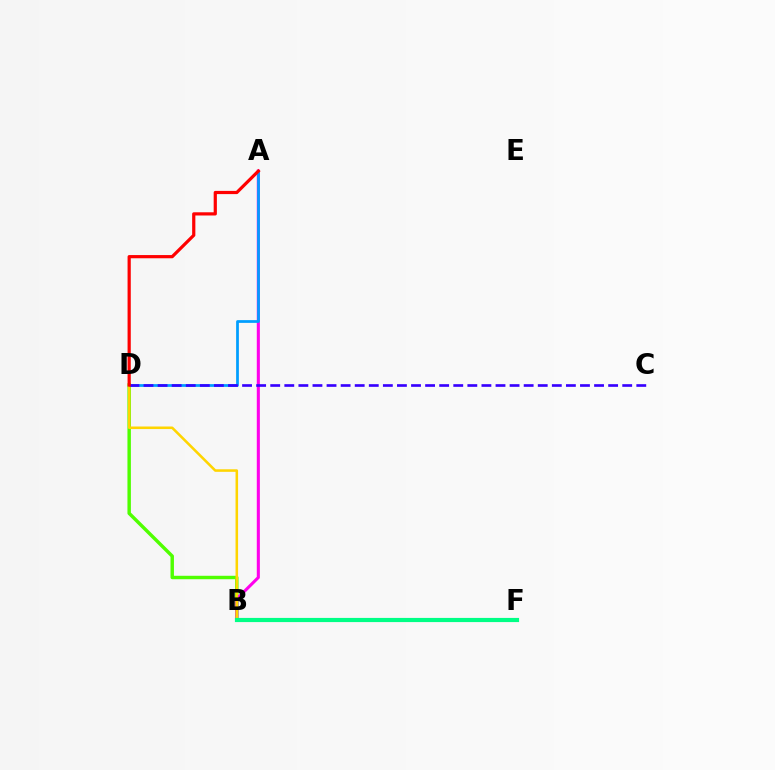{('B', 'D'): [{'color': '#4fff00', 'line_style': 'solid', 'thickness': 2.48}, {'color': '#ffd500', 'line_style': 'solid', 'thickness': 1.83}], ('A', 'B'): [{'color': '#ff00ed', 'line_style': 'solid', 'thickness': 2.22}], ('A', 'D'): [{'color': '#009eff', 'line_style': 'solid', 'thickness': 1.98}, {'color': '#ff0000', 'line_style': 'solid', 'thickness': 2.31}], ('C', 'D'): [{'color': '#3700ff', 'line_style': 'dashed', 'thickness': 1.91}], ('B', 'F'): [{'color': '#00ff86', 'line_style': 'solid', 'thickness': 3.0}]}